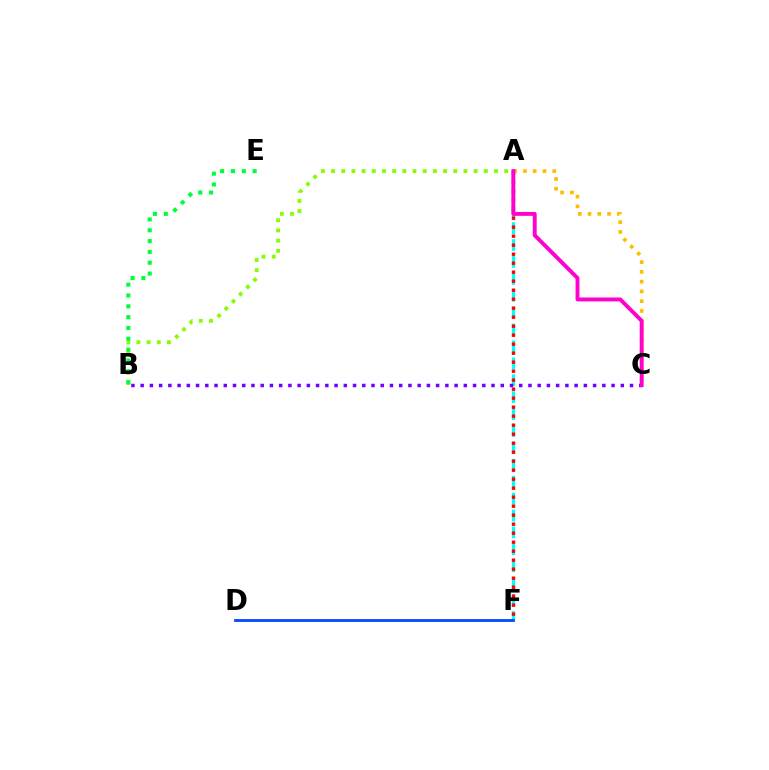{('A', 'F'): [{'color': '#00fff6', 'line_style': 'dashed', 'thickness': 2.3}, {'color': '#ff0000', 'line_style': 'dotted', 'thickness': 2.45}], ('A', 'B'): [{'color': '#84ff00', 'line_style': 'dotted', 'thickness': 2.77}], ('B', 'C'): [{'color': '#7200ff', 'line_style': 'dotted', 'thickness': 2.51}], ('A', 'C'): [{'color': '#ffbd00', 'line_style': 'dotted', 'thickness': 2.65}, {'color': '#ff00cf', 'line_style': 'solid', 'thickness': 2.8}], ('D', 'F'): [{'color': '#004bff', 'line_style': 'solid', 'thickness': 2.02}], ('B', 'E'): [{'color': '#00ff39', 'line_style': 'dotted', 'thickness': 2.94}]}